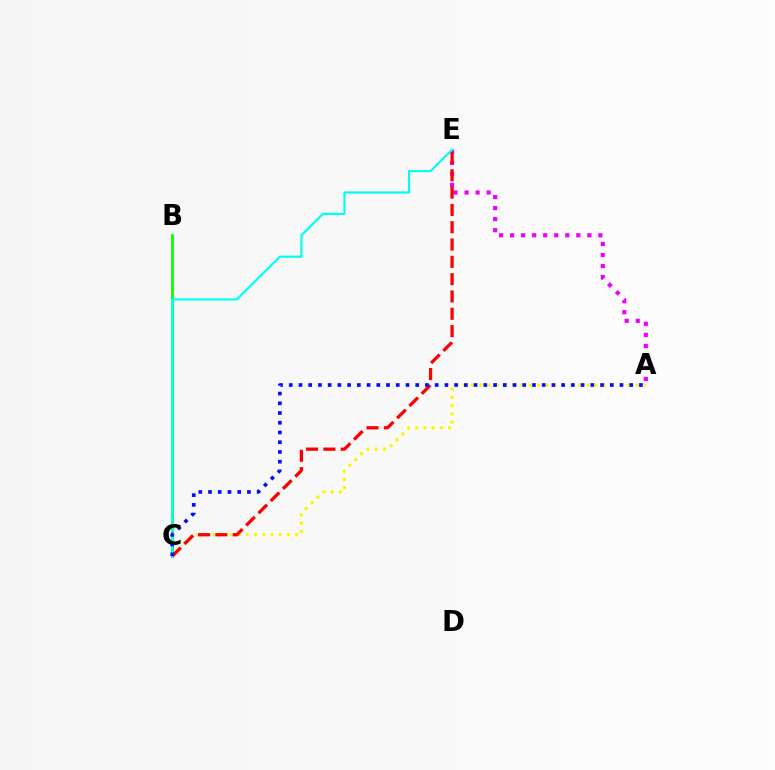{('A', 'E'): [{'color': '#ee00ff', 'line_style': 'dotted', 'thickness': 3.0}], ('A', 'C'): [{'color': '#fcf500', 'line_style': 'dotted', 'thickness': 2.24}, {'color': '#0010ff', 'line_style': 'dotted', 'thickness': 2.64}], ('B', 'C'): [{'color': '#08ff00', 'line_style': 'solid', 'thickness': 1.98}], ('C', 'E'): [{'color': '#ff0000', 'line_style': 'dashed', 'thickness': 2.35}, {'color': '#00fff6', 'line_style': 'solid', 'thickness': 1.56}]}